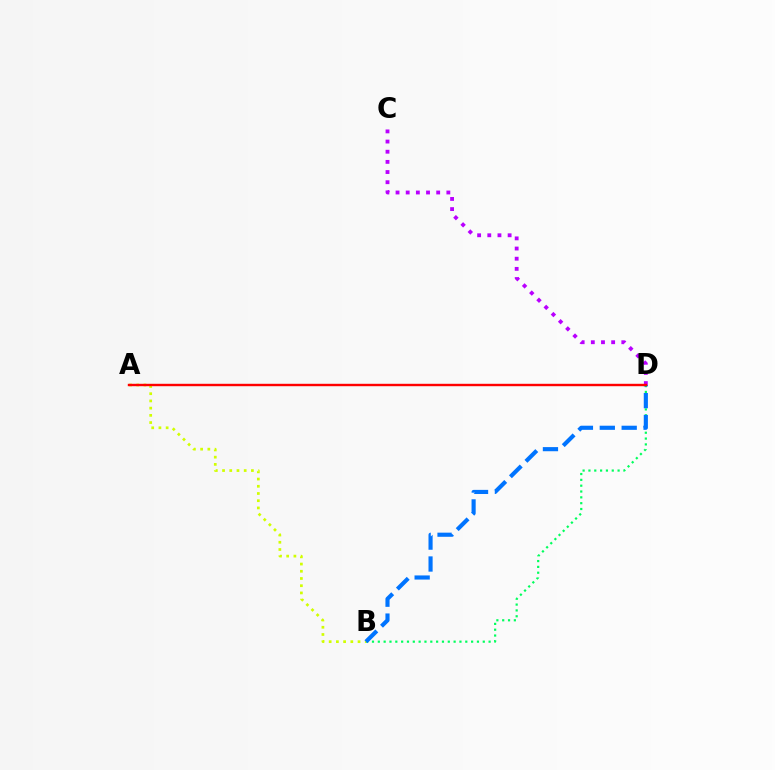{('B', 'D'): [{'color': '#00ff5c', 'line_style': 'dotted', 'thickness': 1.58}, {'color': '#0074ff', 'line_style': 'dashed', 'thickness': 2.97}], ('A', 'B'): [{'color': '#d1ff00', 'line_style': 'dotted', 'thickness': 1.96}], ('C', 'D'): [{'color': '#b900ff', 'line_style': 'dotted', 'thickness': 2.76}], ('A', 'D'): [{'color': '#ff0000', 'line_style': 'solid', 'thickness': 1.73}]}